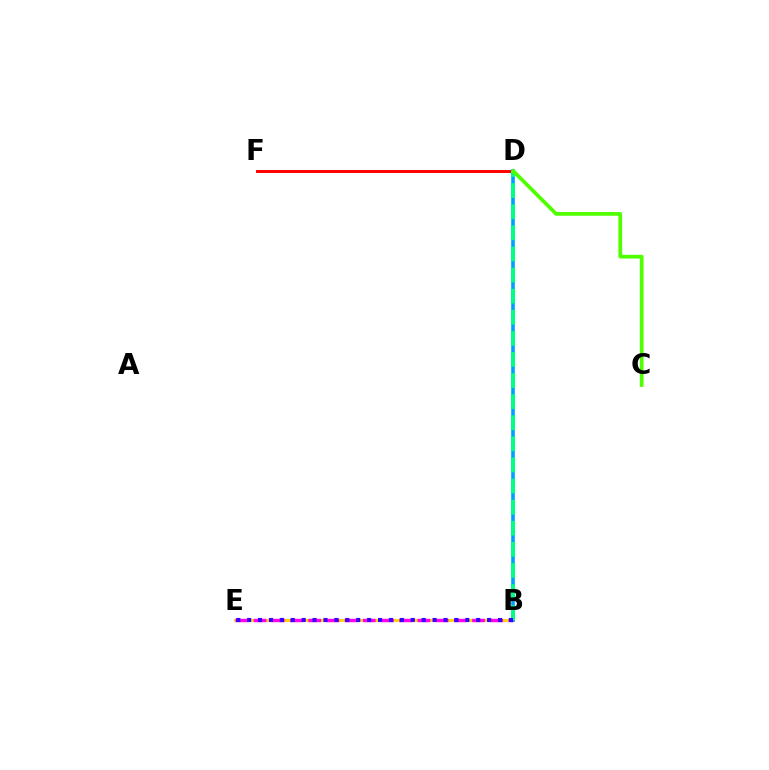{('B', 'E'): [{'color': '#ffd500', 'line_style': 'solid', 'thickness': 2.05}, {'color': '#ff00ed', 'line_style': 'dashed', 'thickness': 2.47}, {'color': '#3700ff', 'line_style': 'dotted', 'thickness': 2.96}], ('D', 'F'): [{'color': '#ff0000', 'line_style': 'solid', 'thickness': 2.11}], ('B', 'D'): [{'color': '#009eff', 'line_style': 'solid', 'thickness': 2.6}, {'color': '#00ff86', 'line_style': 'dashed', 'thickness': 2.87}], ('C', 'D'): [{'color': '#4fff00', 'line_style': 'solid', 'thickness': 2.69}]}